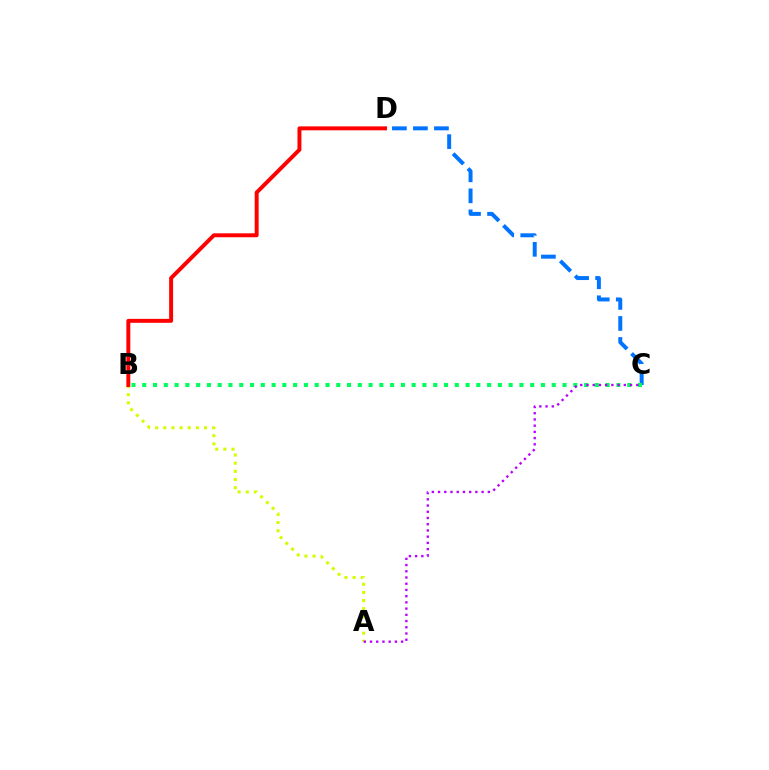{('A', 'B'): [{'color': '#d1ff00', 'line_style': 'dotted', 'thickness': 2.21}], ('C', 'D'): [{'color': '#0074ff', 'line_style': 'dashed', 'thickness': 2.86}], ('B', 'C'): [{'color': '#00ff5c', 'line_style': 'dotted', 'thickness': 2.93}], ('A', 'C'): [{'color': '#b900ff', 'line_style': 'dotted', 'thickness': 1.69}], ('B', 'D'): [{'color': '#ff0000', 'line_style': 'solid', 'thickness': 2.84}]}